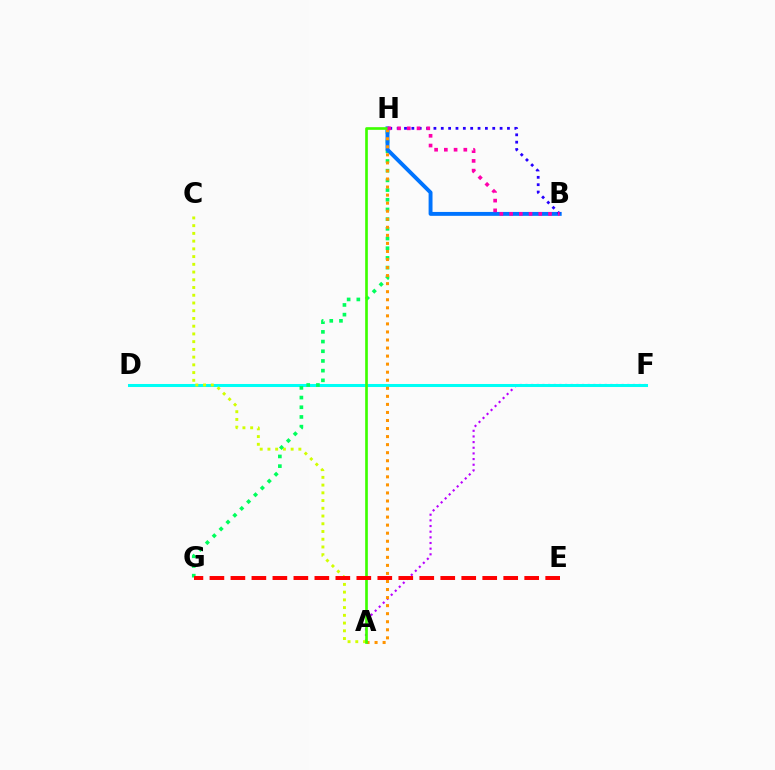{('A', 'F'): [{'color': '#b900ff', 'line_style': 'dotted', 'thickness': 1.54}], ('D', 'F'): [{'color': '#00fff6', 'line_style': 'solid', 'thickness': 2.18}], ('G', 'H'): [{'color': '#00ff5c', 'line_style': 'dotted', 'thickness': 2.63}], ('A', 'C'): [{'color': '#d1ff00', 'line_style': 'dotted', 'thickness': 2.1}], ('B', 'H'): [{'color': '#0074ff', 'line_style': 'solid', 'thickness': 2.82}, {'color': '#2500ff', 'line_style': 'dotted', 'thickness': 2.0}, {'color': '#ff00ac', 'line_style': 'dotted', 'thickness': 2.65}], ('A', 'H'): [{'color': '#ff9400', 'line_style': 'dotted', 'thickness': 2.19}, {'color': '#3dff00', 'line_style': 'solid', 'thickness': 1.92}], ('E', 'G'): [{'color': '#ff0000', 'line_style': 'dashed', 'thickness': 2.85}]}